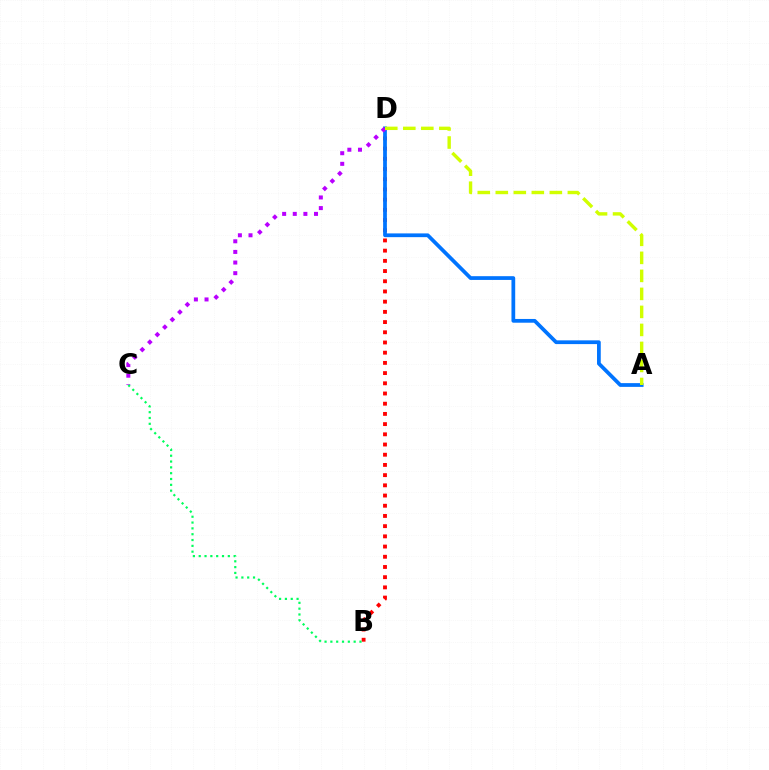{('B', 'D'): [{'color': '#ff0000', 'line_style': 'dotted', 'thickness': 2.77}], ('A', 'D'): [{'color': '#0074ff', 'line_style': 'solid', 'thickness': 2.7}, {'color': '#d1ff00', 'line_style': 'dashed', 'thickness': 2.45}], ('C', 'D'): [{'color': '#b900ff', 'line_style': 'dotted', 'thickness': 2.89}], ('B', 'C'): [{'color': '#00ff5c', 'line_style': 'dotted', 'thickness': 1.58}]}